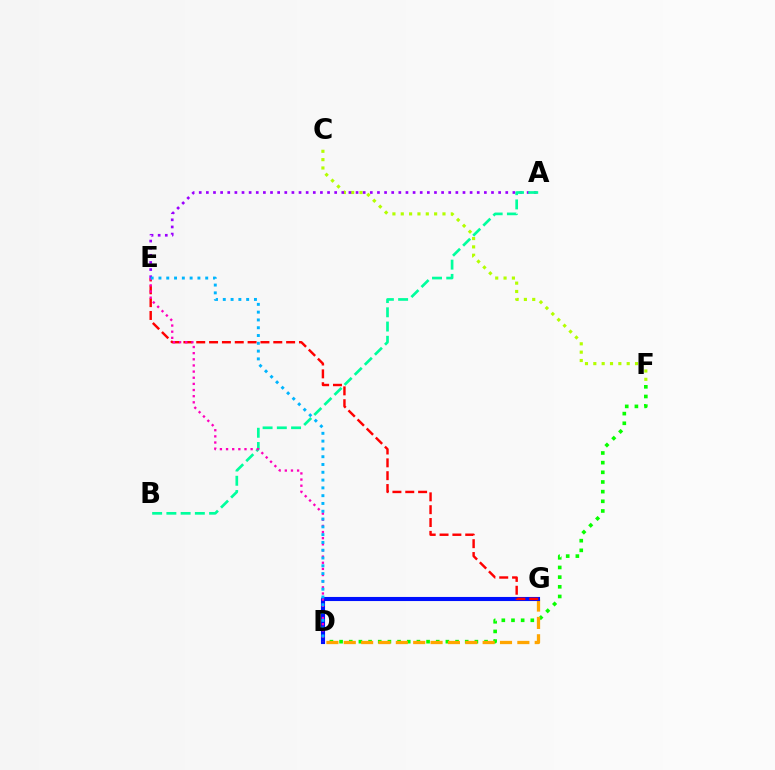{('C', 'F'): [{'color': '#b3ff00', 'line_style': 'dotted', 'thickness': 2.27}], ('D', 'F'): [{'color': '#08ff00', 'line_style': 'dotted', 'thickness': 2.63}], ('D', 'G'): [{'color': '#ffa500', 'line_style': 'dashed', 'thickness': 2.36}, {'color': '#0010ff', 'line_style': 'solid', 'thickness': 2.95}], ('A', 'E'): [{'color': '#9b00ff', 'line_style': 'dotted', 'thickness': 1.94}], ('A', 'B'): [{'color': '#00ff9d', 'line_style': 'dashed', 'thickness': 1.93}], ('E', 'G'): [{'color': '#ff0000', 'line_style': 'dashed', 'thickness': 1.74}], ('D', 'E'): [{'color': '#ff00bd', 'line_style': 'dotted', 'thickness': 1.67}, {'color': '#00b5ff', 'line_style': 'dotted', 'thickness': 2.12}]}